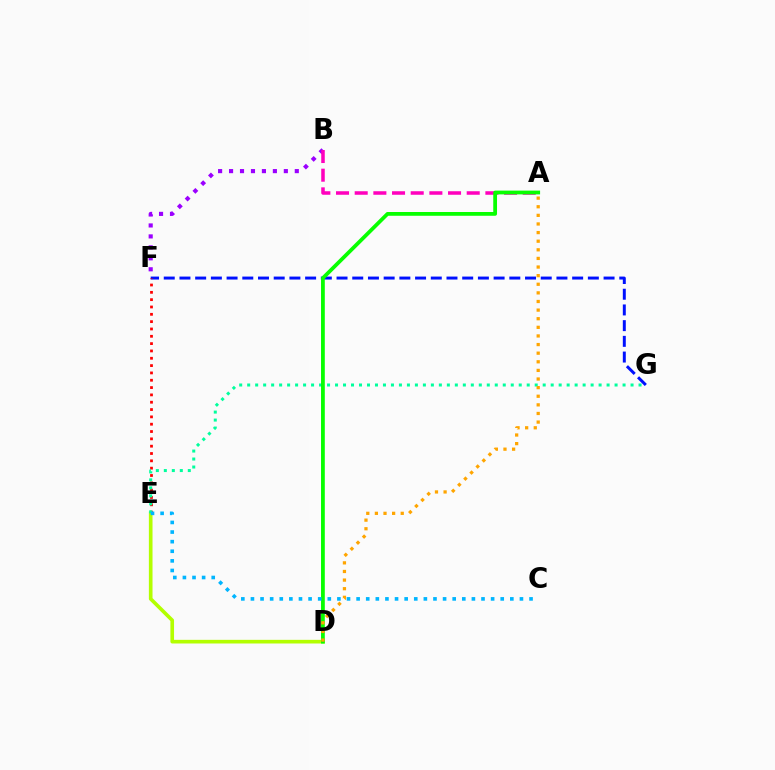{('B', 'F'): [{'color': '#9b00ff', 'line_style': 'dotted', 'thickness': 2.98}], ('F', 'G'): [{'color': '#0010ff', 'line_style': 'dashed', 'thickness': 2.13}], ('E', 'F'): [{'color': '#ff0000', 'line_style': 'dotted', 'thickness': 1.99}], ('D', 'E'): [{'color': '#b3ff00', 'line_style': 'solid', 'thickness': 2.62}], ('E', 'G'): [{'color': '#00ff9d', 'line_style': 'dotted', 'thickness': 2.17}], ('A', 'B'): [{'color': '#ff00bd', 'line_style': 'dashed', 'thickness': 2.54}], ('A', 'D'): [{'color': '#08ff00', 'line_style': 'solid', 'thickness': 2.72}, {'color': '#ffa500', 'line_style': 'dotted', 'thickness': 2.34}], ('C', 'E'): [{'color': '#00b5ff', 'line_style': 'dotted', 'thickness': 2.61}]}